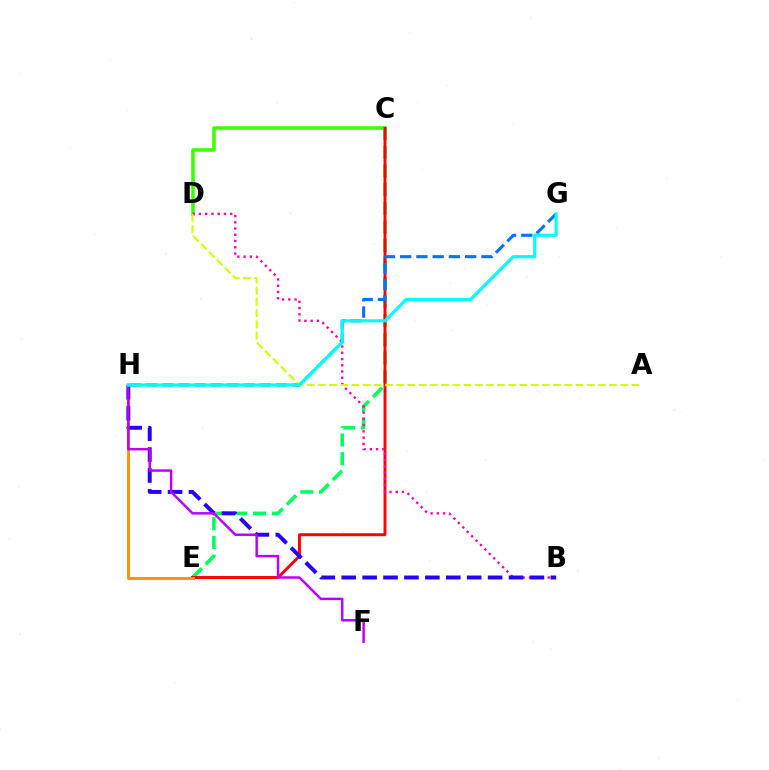{('C', 'D'): [{'color': '#3dff00', 'line_style': 'solid', 'thickness': 2.54}], ('C', 'E'): [{'color': '#00ff5c', 'line_style': 'dashed', 'thickness': 2.54}, {'color': '#ff0000', 'line_style': 'solid', 'thickness': 2.1}], ('B', 'D'): [{'color': '#ff00ac', 'line_style': 'dotted', 'thickness': 1.7}], ('G', 'H'): [{'color': '#0074ff', 'line_style': 'dashed', 'thickness': 2.21}, {'color': '#00fff6', 'line_style': 'solid', 'thickness': 2.28}], ('A', 'D'): [{'color': '#d1ff00', 'line_style': 'dashed', 'thickness': 1.52}], ('E', 'H'): [{'color': '#ff9400', 'line_style': 'solid', 'thickness': 2.13}], ('B', 'H'): [{'color': '#2500ff', 'line_style': 'dashed', 'thickness': 2.84}], ('F', 'H'): [{'color': '#b900ff', 'line_style': 'solid', 'thickness': 1.78}]}